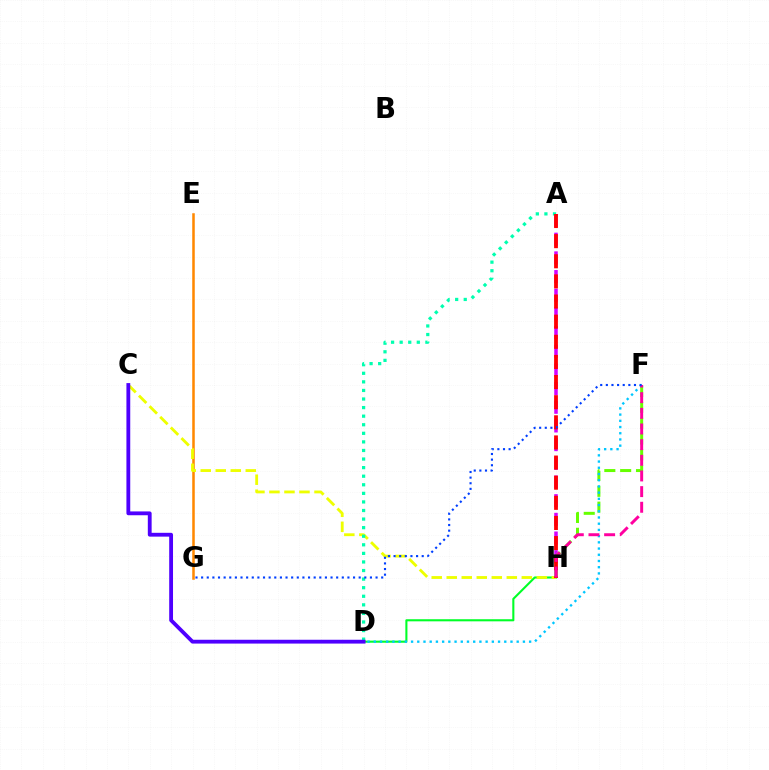{('D', 'H'): [{'color': '#00ff27', 'line_style': 'solid', 'thickness': 1.51}], ('E', 'G'): [{'color': '#ff8800', 'line_style': 'solid', 'thickness': 1.82}], ('C', 'H'): [{'color': '#eeff00', 'line_style': 'dashed', 'thickness': 2.04}], ('A', 'D'): [{'color': '#00ffaf', 'line_style': 'dotted', 'thickness': 2.33}], ('C', 'D'): [{'color': '#4f00ff', 'line_style': 'solid', 'thickness': 2.75}], ('A', 'H'): [{'color': '#d600ff', 'line_style': 'dashed', 'thickness': 2.54}, {'color': '#ff0000', 'line_style': 'dashed', 'thickness': 2.73}], ('F', 'H'): [{'color': '#66ff00', 'line_style': 'dashed', 'thickness': 2.15}, {'color': '#ff00a0', 'line_style': 'dashed', 'thickness': 2.13}], ('D', 'F'): [{'color': '#00c7ff', 'line_style': 'dotted', 'thickness': 1.69}], ('F', 'G'): [{'color': '#003fff', 'line_style': 'dotted', 'thickness': 1.53}]}